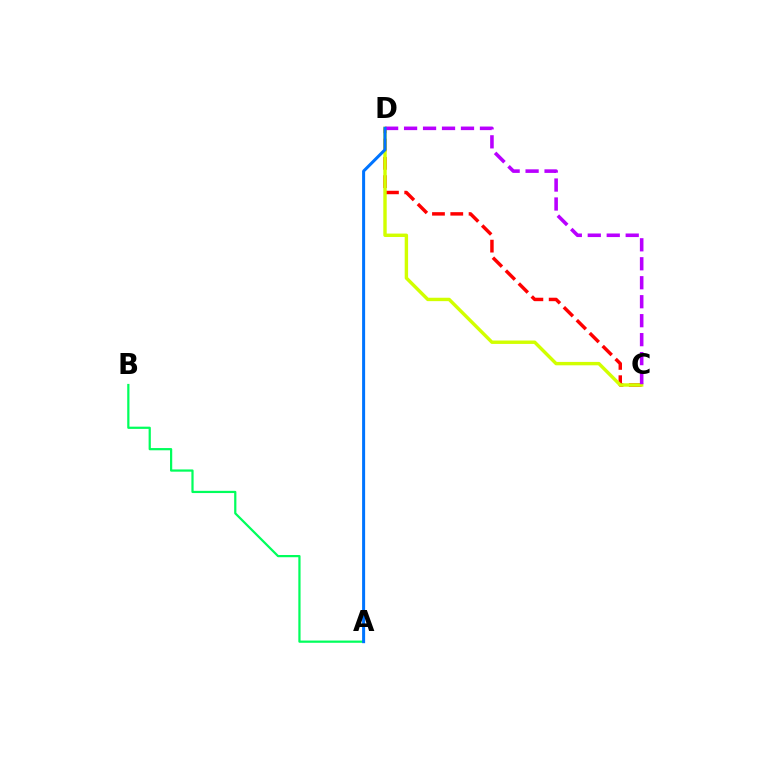{('C', 'D'): [{'color': '#ff0000', 'line_style': 'dashed', 'thickness': 2.49}, {'color': '#d1ff00', 'line_style': 'solid', 'thickness': 2.45}, {'color': '#b900ff', 'line_style': 'dashed', 'thickness': 2.58}], ('A', 'B'): [{'color': '#00ff5c', 'line_style': 'solid', 'thickness': 1.6}], ('A', 'D'): [{'color': '#0074ff', 'line_style': 'solid', 'thickness': 2.18}]}